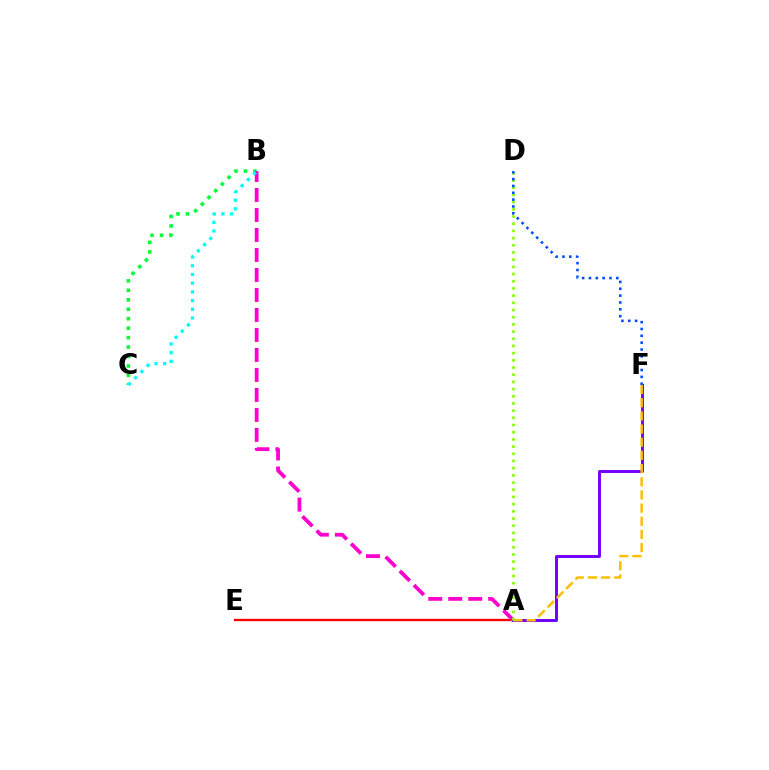{('B', 'C'): [{'color': '#00ff39', 'line_style': 'dotted', 'thickness': 2.57}, {'color': '#00fff6', 'line_style': 'dotted', 'thickness': 2.37}], ('A', 'E'): [{'color': '#ff0000', 'line_style': 'solid', 'thickness': 1.68}], ('A', 'B'): [{'color': '#ff00cf', 'line_style': 'dashed', 'thickness': 2.72}], ('A', 'F'): [{'color': '#7200ff', 'line_style': 'solid', 'thickness': 2.11}, {'color': '#ffbd00', 'line_style': 'dashed', 'thickness': 1.79}], ('A', 'D'): [{'color': '#84ff00', 'line_style': 'dotted', 'thickness': 1.95}], ('D', 'F'): [{'color': '#004bff', 'line_style': 'dotted', 'thickness': 1.86}]}